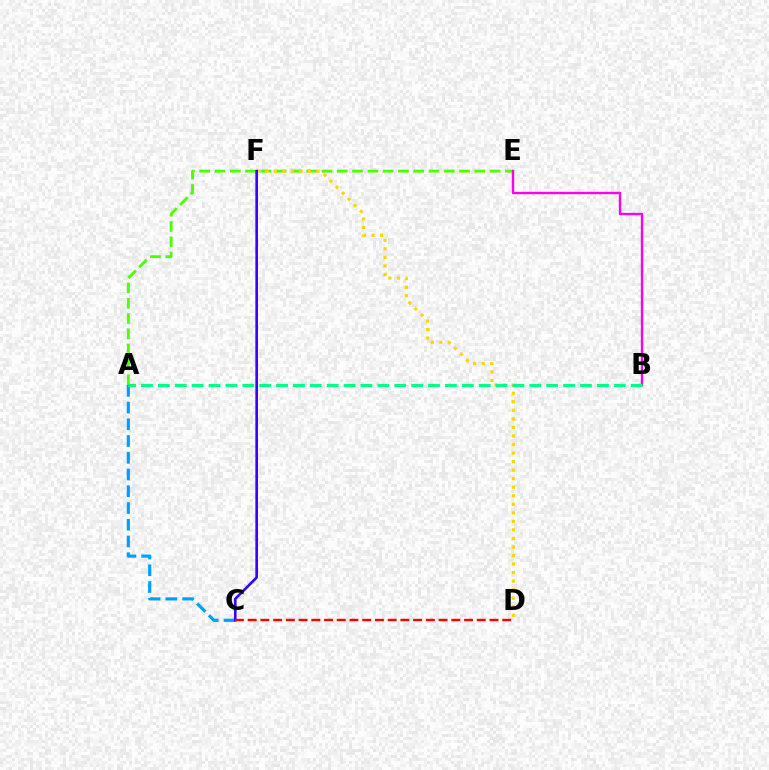{('A', 'E'): [{'color': '#4fff00', 'line_style': 'dashed', 'thickness': 2.08}], ('B', 'E'): [{'color': '#ff00ed', 'line_style': 'solid', 'thickness': 1.71}], ('D', 'F'): [{'color': '#ffd500', 'line_style': 'dotted', 'thickness': 2.32}], ('A', 'C'): [{'color': '#009eff', 'line_style': 'dashed', 'thickness': 2.27}], ('C', 'F'): [{'color': '#3700ff', 'line_style': 'solid', 'thickness': 1.88}], ('A', 'B'): [{'color': '#00ff86', 'line_style': 'dashed', 'thickness': 2.29}], ('C', 'D'): [{'color': '#ff0000', 'line_style': 'dashed', 'thickness': 1.73}]}